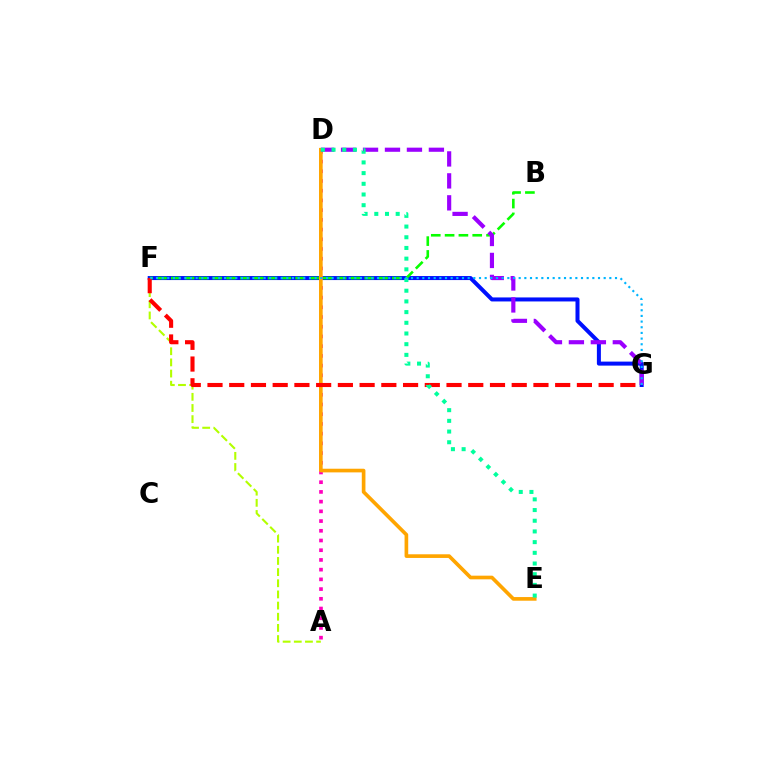{('A', 'F'): [{'color': '#b3ff00', 'line_style': 'dashed', 'thickness': 1.52}], ('F', 'G'): [{'color': '#0010ff', 'line_style': 'solid', 'thickness': 2.89}, {'color': '#ff0000', 'line_style': 'dashed', 'thickness': 2.95}, {'color': '#00b5ff', 'line_style': 'dotted', 'thickness': 1.54}], ('A', 'D'): [{'color': '#ff00bd', 'line_style': 'dotted', 'thickness': 2.64}], ('B', 'F'): [{'color': '#08ff00', 'line_style': 'dashed', 'thickness': 1.88}], ('D', 'E'): [{'color': '#ffa500', 'line_style': 'solid', 'thickness': 2.63}, {'color': '#00ff9d', 'line_style': 'dotted', 'thickness': 2.91}], ('D', 'G'): [{'color': '#9b00ff', 'line_style': 'dashed', 'thickness': 2.98}]}